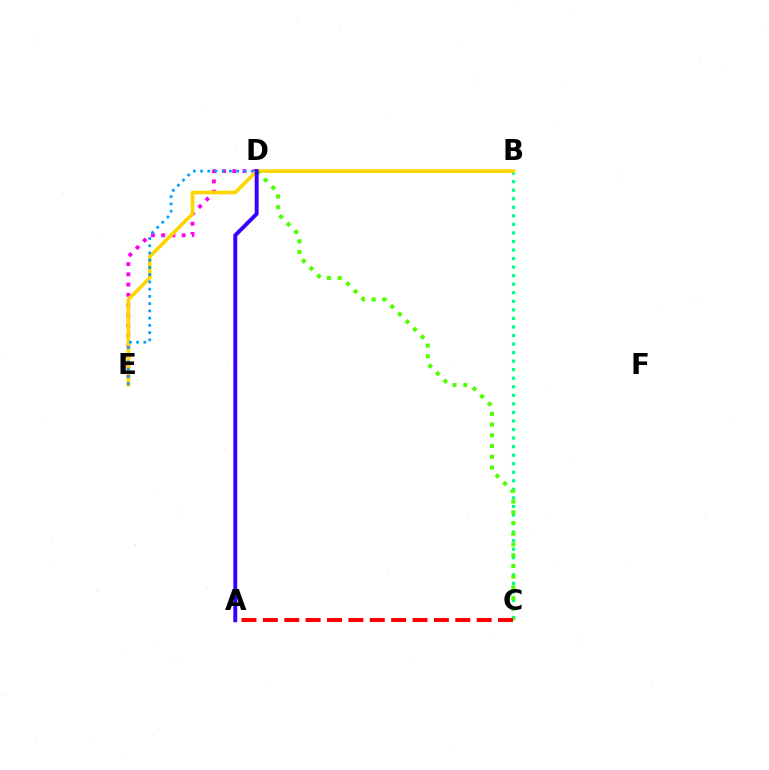{('B', 'C'): [{'color': '#00ff86', 'line_style': 'dotted', 'thickness': 2.32}], ('D', 'E'): [{'color': '#ff00ed', 'line_style': 'dotted', 'thickness': 2.78}, {'color': '#009eff', 'line_style': 'dotted', 'thickness': 1.97}], ('B', 'E'): [{'color': '#ffd500', 'line_style': 'solid', 'thickness': 2.6}], ('C', 'D'): [{'color': '#4fff00', 'line_style': 'dotted', 'thickness': 2.92}], ('A', 'D'): [{'color': '#3700ff', 'line_style': 'solid', 'thickness': 2.82}], ('A', 'C'): [{'color': '#ff0000', 'line_style': 'dashed', 'thickness': 2.9}]}